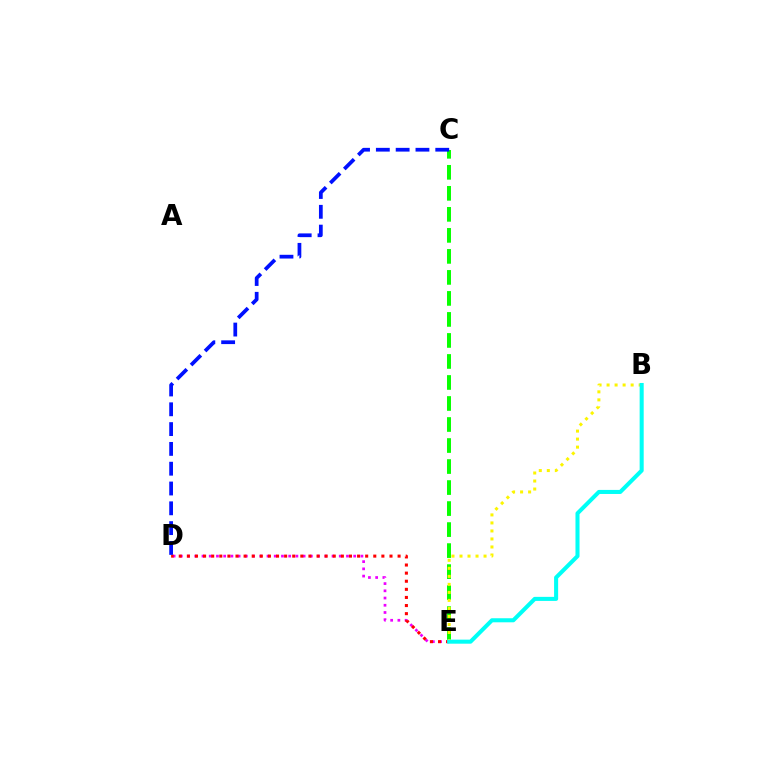{('D', 'E'): [{'color': '#ee00ff', 'line_style': 'dotted', 'thickness': 1.96}, {'color': '#ff0000', 'line_style': 'dotted', 'thickness': 2.2}], ('C', 'E'): [{'color': '#08ff00', 'line_style': 'dashed', 'thickness': 2.85}], ('B', 'E'): [{'color': '#fcf500', 'line_style': 'dotted', 'thickness': 2.18}, {'color': '#00fff6', 'line_style': 'solid', 'thickness': 2.92}], ('C', 'D'): [{'color': '#0010ff', 'line_style': 'dashed', 'thickness': 2.69}]}